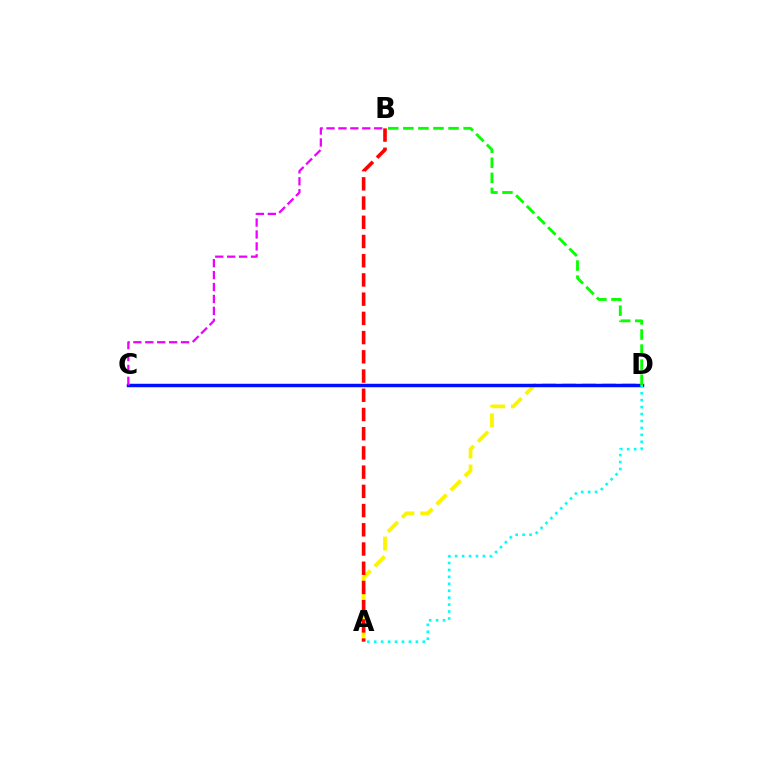{('A', 'D'): [{'color': '#fcf500', 'line_style': 'dashed', 'thickness': 2.72}, {'color': '#00fff6', 'line_style': 'dotted', 'thickness': 1.88}], ('A', 'B'): [{'color': '#ff0000', 'line_style': 'dashed', 'thickness': 2.61}], ('C', 'D'): [{'color': '#0010ff', 'line_style': 'solid', 'thickness': 2.49}], ('B', 'D'): [{'color': '#08ff00', 'line_style': 'dashed', 'thickness': 2.05}], ('B', 'C'): [{'color': '#ee00ff', 'line_style': 'dashed', 'thickness': 1.62}]}